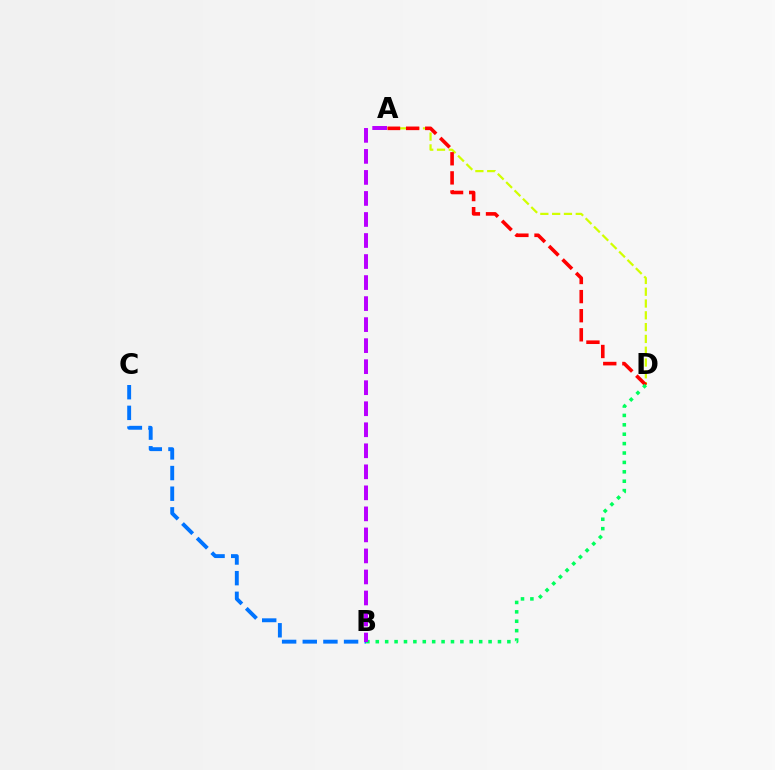{('A', 'D'): [{'color': '#d1ff00', 'line_style': 'dashed', 'thickness': 1.6}, {'color': '#ff0000', 'line_style': 'dashed', 'thickness': 2.6}], ('B', 'C'): [{'color': '#0074ff', 'line_style': 'dashed', 'thickness': 2.81}], ('B', 'D'): [{'color': '#00ff5c', 'line_style': 'dotted', 'thickness': 2.55}], ('A', 'B'): [{'color': '#b900ff', 'line_style': 'dashed', 'thickness': 2.86}]}